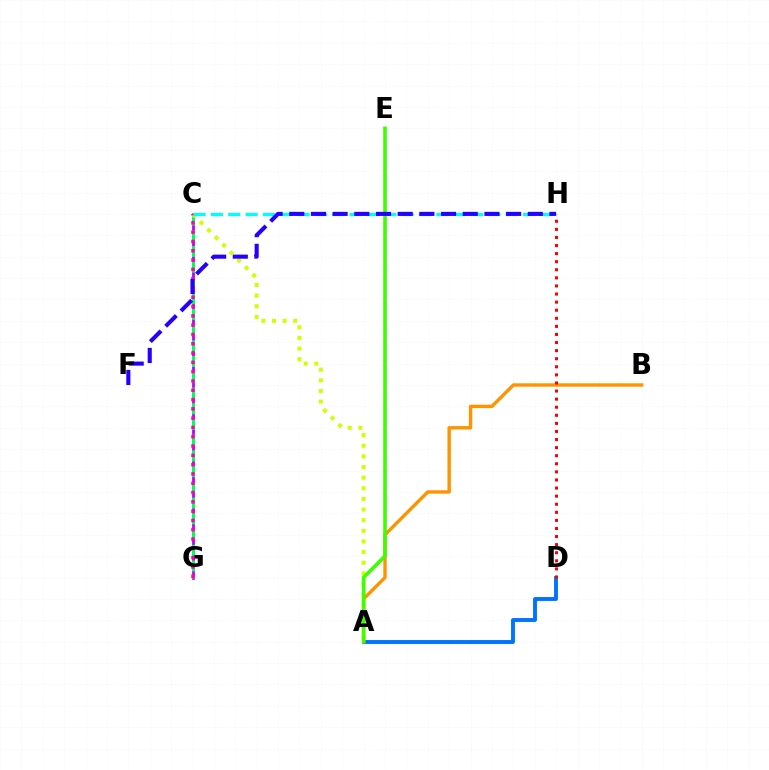{('C', 'G'): [{'color': '#b900ff', 'line_style': 'solid', 'thickness': 1.98}, {'color': '#00ff5c', 'line_style': 'dashed', 'thickness': 2.14}, {'color': '#ff00ac', 'line_style': 'dotted', 'thickness': 2.53}], ('A', 'C'): [{'color': '#d1ff00', 'line_style': 'dotted', 'thickness': 2.89}], ('A', 'D'): [{'color': '#0074ff', 'line_style': 'solid', 'thickness': 2.8}], ('A', 'B'): [{'color': '#ff9400', 'line_style': 'solid', 'thickness': 2.45}], ('D', 'H'): [{'color': '#ff0000', 'line_style': 'dotted', 'thickness': 2.2}], ('C', 'H'): [{'color': '#00fff6', 'line_style': 'dashed', 'thickness': 2.36}], ('A', 'E'): [{'color': '#3dff00', 'line_style': 'solid', 'thickness': 2.59}], ('F', 'H'): [{'color': '#2500ff', 'line_style': 'dashed', 'thickness': 2.95}]}